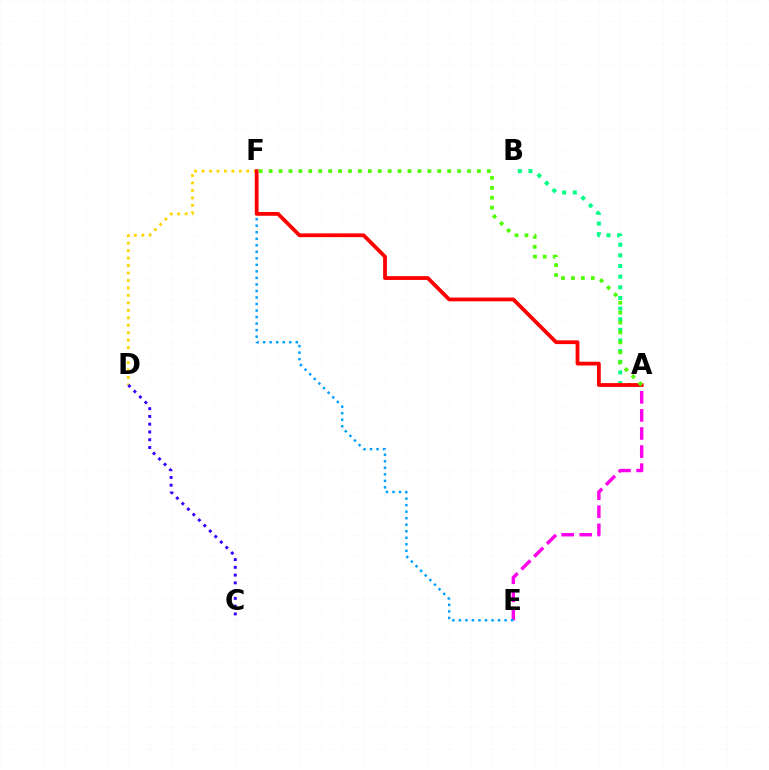{('D', 'F'): [{'color': '#ffd500', 'line_style': 'dotted', 'thickness': 2.03}], ('A', 'E'): [{'color': '#ff00ed', 'line_style': 'dashed', 'thickness': 2.46}], ('C', 'D'): [{'color': '#3700ff', 'line_style': 'dotted', 'thickness': 2.11}], ('A', 'B'): [{'color': '#00ff86', 'line_style': 'dotted', 'thickness': 2.89}], ('E', 'F'): [{'color': '#009eff', 'line_style': 'dotted', 'thickness': 1.77}], ('A', 'F'): [{'color': '#ff0000', 'line_style': 'solid', 'thickness': 2.72}, {'color': '#4fff00', 'line_style': 'dotted', 'thickness': 2.69}]}